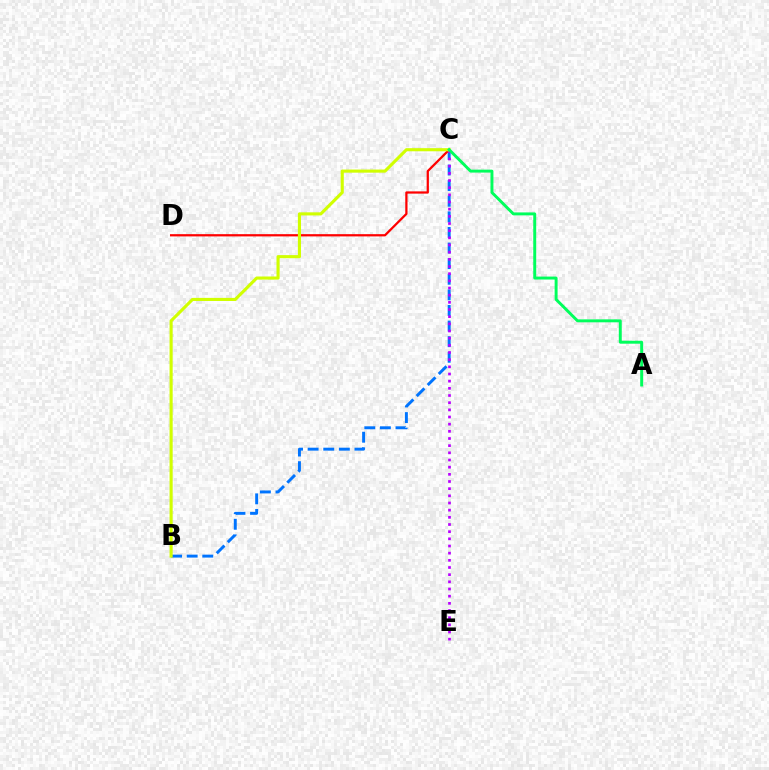{('B', 'C'): [{'color': '#0074ff', 'line_style': 'dashed', 'thickness': 2.12}, {'color': '#d1ff00', 'line_style': 'solid', 'thickness': 2.24}], ('C', 'D'): [{'color': '#ff0000', 'line_style': 'solid', 'thickness': 1.61}], ('C', 'E'): [{'color': '#b900ff', 'line_style': 'dotted', 'thickness': 1.95}], ('A', 'C'): [{'color': '#00ff5c', 'line_style': 'solid', 'thickness': 2.12}]}